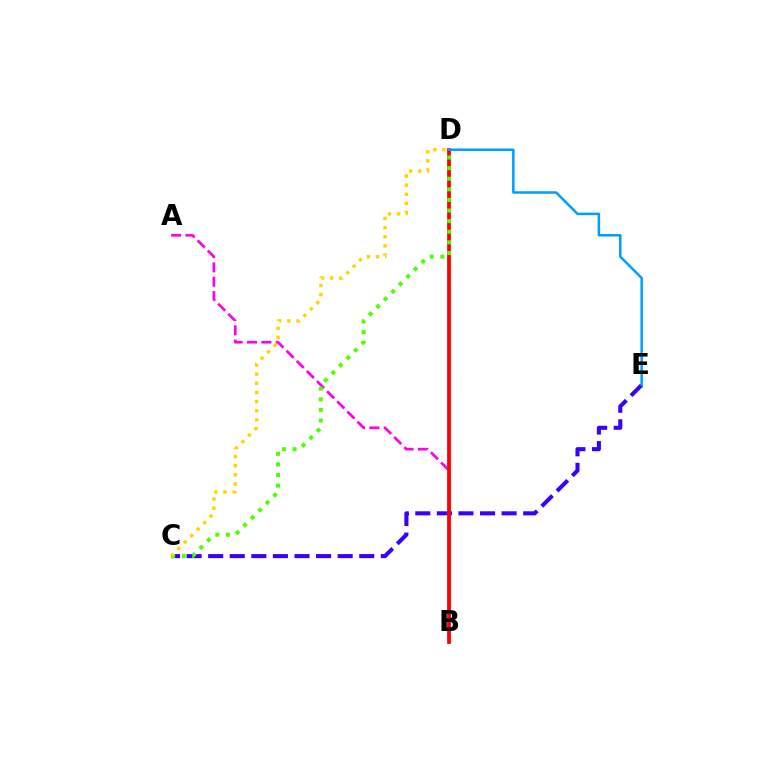{('B', 'D'): [{'color': '#00ff86', 'line_style': 'dotted', 'thickness': 1.94}, {'color': '#ff0000', 'line_style': 'solid', 'thickness': 2.71}], ('A', 'B'): [{'color': '#ff00ed', 'line_style': 'dashed', 'thickness': 1.95}], ('C', 'E'): [{'color': '#3700ff', 'line_style': 'dashed', 'thickness': 2.93}], ('C', 'D'): [{'color': '#4fff00', 'line_style': 'dotted', 'thickness': 2.88}, {'color': '#ffd500', 'line_style': 'dotted', 'thickness': 2.48}], ('D', 'E'): [{'color': '#009eff', 'line_style': 'solid', 'thickness': 1.81}]}